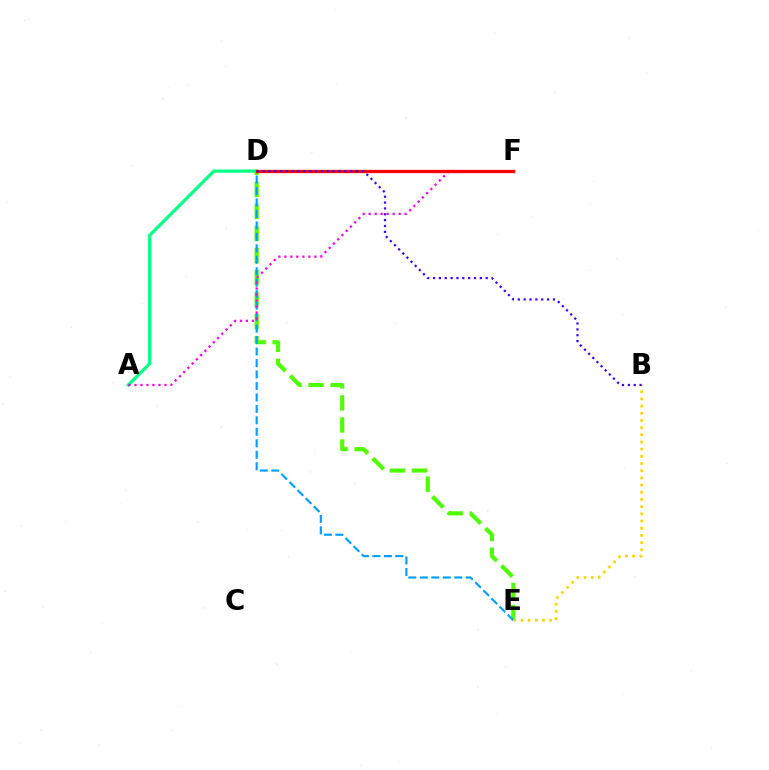{('D', 'E'): [{'color': '#4fff00', 'line_style': 'dashed', 'thickness': 2.99}, {'color': '#009eff', 'line_style': 'dashed', 'thickness': 1.56}], ('A', 'D'): [{'color': '#00ff86', 'line_style': 'solid', 'thickness': 2.33}], ('B', 'E'): [{'color': '#ffd500', 'line_style': 'dotted', 'thickness': 1.95}], ('A', 'F'): [{'color': '#ff00ed', 'line_style': 'dotted', 'thickness': 1.63}], ('D', 'F'): [{'color': '#ff0000', 'line_style': 'solid', 'thickness': 2.36}], ('B', 'D'): [{'color': '#3700ff', 'line_style': 'dotted', 'thickness': 1.59}]}